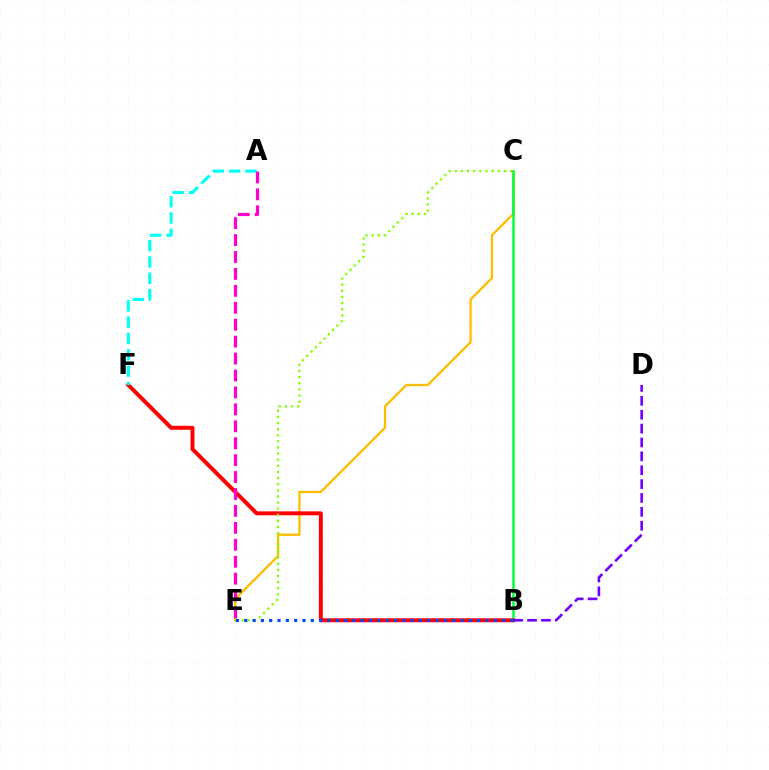{('C', 'E'): [{'color': '#ffbd00', 'line_style': 'solid', 'thickness': 1.67}, {'color': '#84ff00', 'line_style': 'dotted', 'thickness': 1.66}], ('B', 'C'): [{'color': '#00ff39', 'line_style': 'solid', 'thickness': 1.8}], ('B', 'F'): [{'color': '#ff0000', 'line_style': 'solid', 'thickness': 2.85}], ('A', 'F'): [{'color': '#00fff6', 'line_style': 'dashed', 'thickness': 2.22}], ('B', 'D'): [{'color': '#7200ff', 'line_style': 'dashed', 'thickness': 1.89}], ('A', 'E'): [{'color': '#ff00cf', 'line_style': 'dashed', 'thickness': 2.3}], ('B', 'E'): [{'color': '#004bff', 'line_style': 'dotted', 'thickness': 2.26}]}